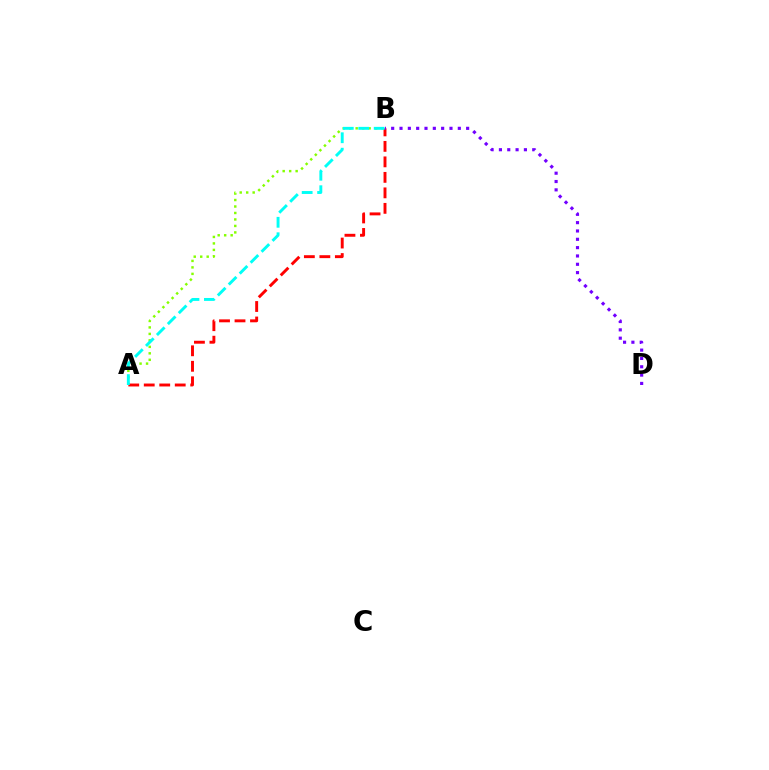{('A', 'B'): [{'color': '#84ff00', 'line_style': 'dotted', 'thickness': 1.76}, {'color': '#ff0000', 'line_style': 'dashed', 'thickness': 2.1}, {'color': '#00fff6', 'line_style': 'dashed', 'thickness': 2.1}], ('B', 'D'): [{'color': '#7200ff', 'line_style': 'dotted', 'thickness': 2.26}]}